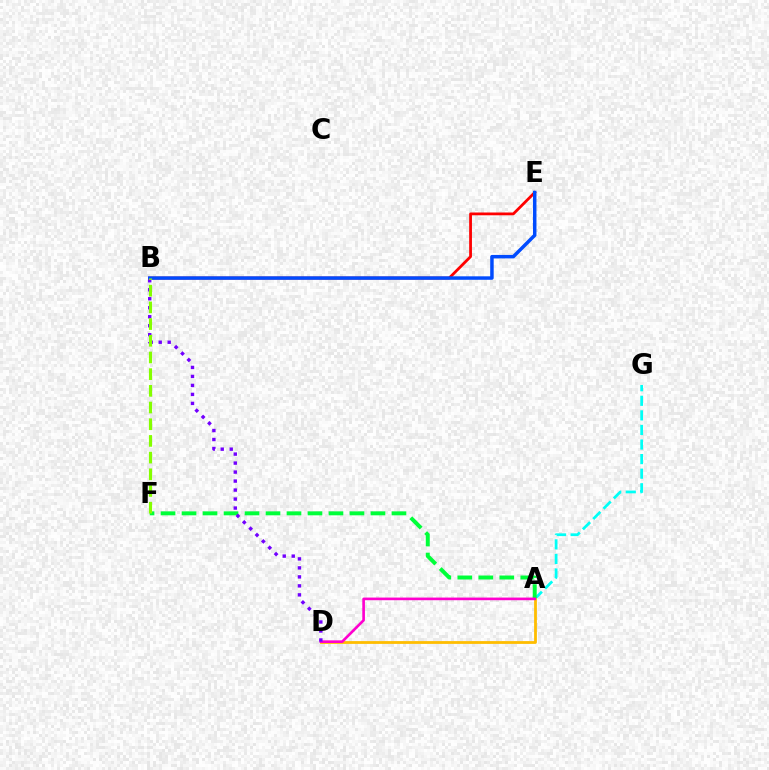{('A', 'G'): [{'color': '#00fff6', 'line_style': 'dashed', 'thickness': 1.98}], ('B', 'E'): [{'color': '#ff0000', 'line_style': 'solid', 'thickness': 2.01}, {'color': '#004bff', 'line_style': 'solid', 'thickness': 2.5}], ('A', 'F'): [{'color': '#00ff39', 'line_style': 'dashed', 'thickness': 2.85}], ('A', 'D'): [{'color': '#ffbd00', 'line_style': 'solid', 'thickness': 2.01}, {'color': '#ff00cf', 'line_style': 'solid', 'thickness': 1.91}], ('B', 'D'): [{'color': '#7200ff', 'line_style': 'dotted', 'thickness': 2.44}], ('B', 'F'): [{'color': '#84ff00', 'line_style': 'dashed', 'thickness': 2.27}]}